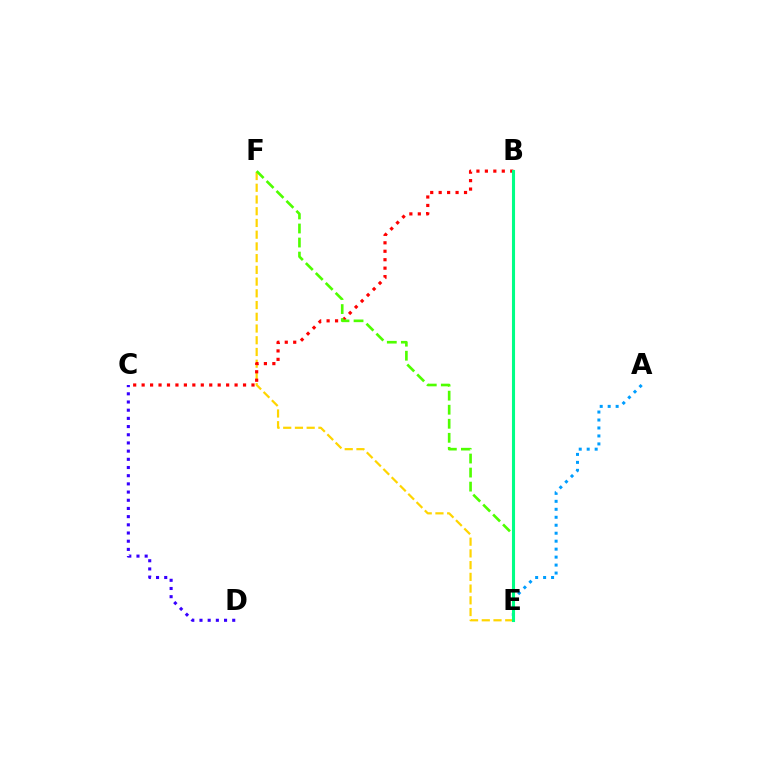{('B', 'E'): [{'color': '#ff00ed', 'line_style': 'dotted', 'thickness': 1.84}, {'color': '#00ff86', 'line_style': 'solid', 'thickness': 2.22}], ('C', 'D'): [{'color': '#3700ff', 'line_style': 'dotted', 'thickness': 2.22}], ('A', 'E'): [{'color': '#009eff', 'line_style': 'dotted', 'thickness': 2.17}], ('E', 'F'): [{'color': '#ffd500', 'line_style': 'dashed', 'thickness': 1.59}, {'color': '#4fff00', 'line_style': 'dashed', 'thickness': 1.91}], ('B', 'C'): [{'color': '#ff0000', 'line_style': 'dotted', 'thickness': 2.3}]}